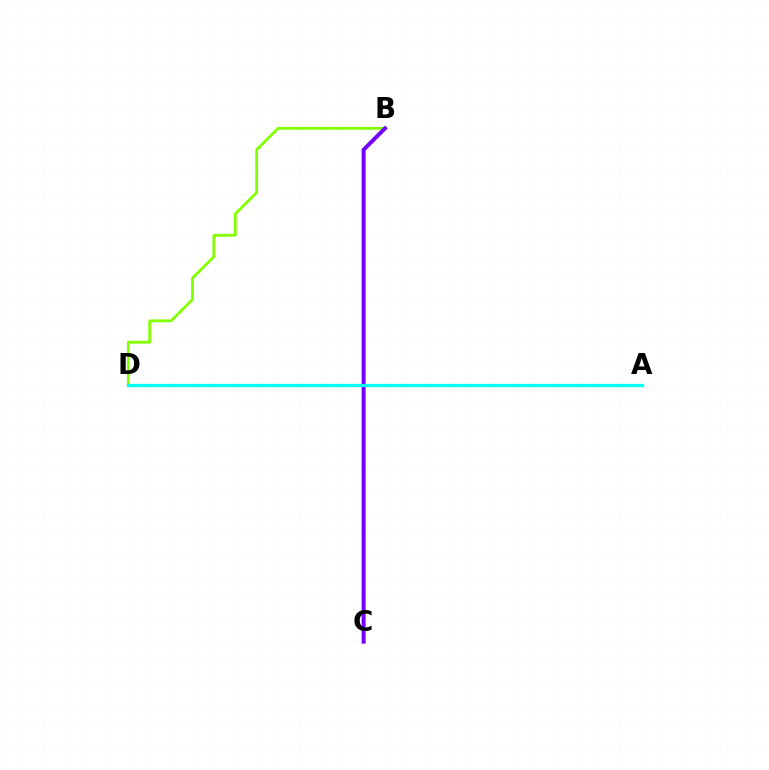{('B', 'D'): [{'color': '#84ff00', 'line_style': 'solid', 'thickness': 2.02}], ('B', 'C'): [{'color': '#7200ff', 'line_style': 'solid', 'thickness': 2.85}], ('A', 'D'): [{'color': '#ff0000', 'line_style': 'dashed', 'thickness': 2.15}, {'color': '#00fff6', 'line_style': 'solid', 'thickness': 2.36}]}